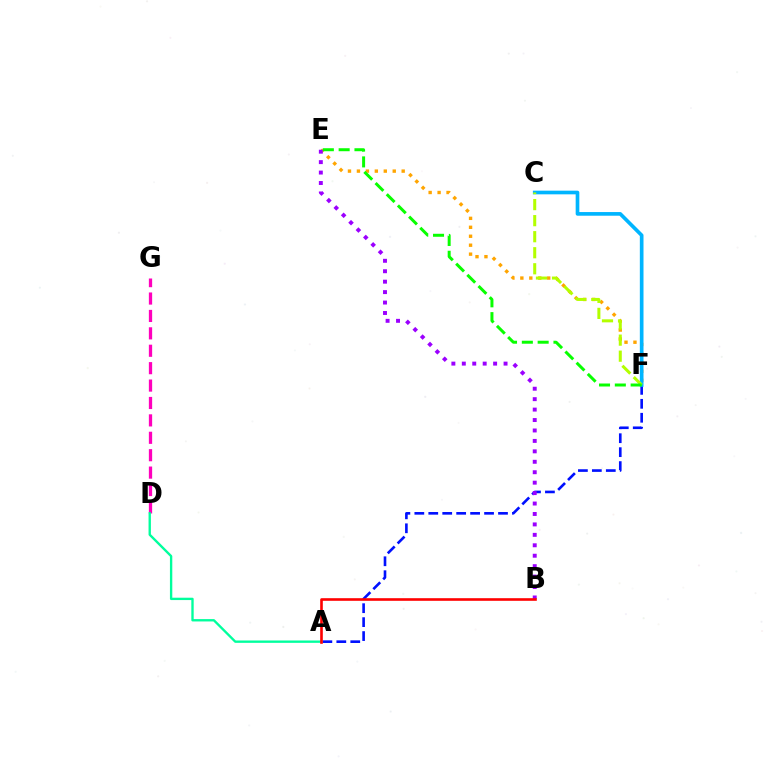{('E', 'F'): [{'color': '#ffa500', 'line_style': 'dotted', 'thickness': 2.43}, {'color': '#08ff00', 'line_style': 'dashed', 'thickness': 2.15}], ('D', 'G'): [{'color': '#ff00bd', 'line_style': 'dashed', 'thickness': 2.36}], ('A', 'D'): [{'color': '#00ff9d', 'line_style': 'solid', 'thickness': 1.7}], ('A', 'F'): [{'color': '#0010ff', 'line_style': 'dashed', 'thickness': 1.89}], ('C', 'F'): [{'color': '#00b5ff', 'line_style': 'solid', 'thickness': 2.64}, {'color': '#b3ff00', 'line_style': 'dashed', 'thickness': 2.18}], ('B', 'E'): [{'color': '#9b00ff', 'line_style': 'dotted', 'thickness': 2.84}], ('A', 'B'): [{'color': '#ff0000', 'line_style': 'solid', 'thickness': 1.88}]}